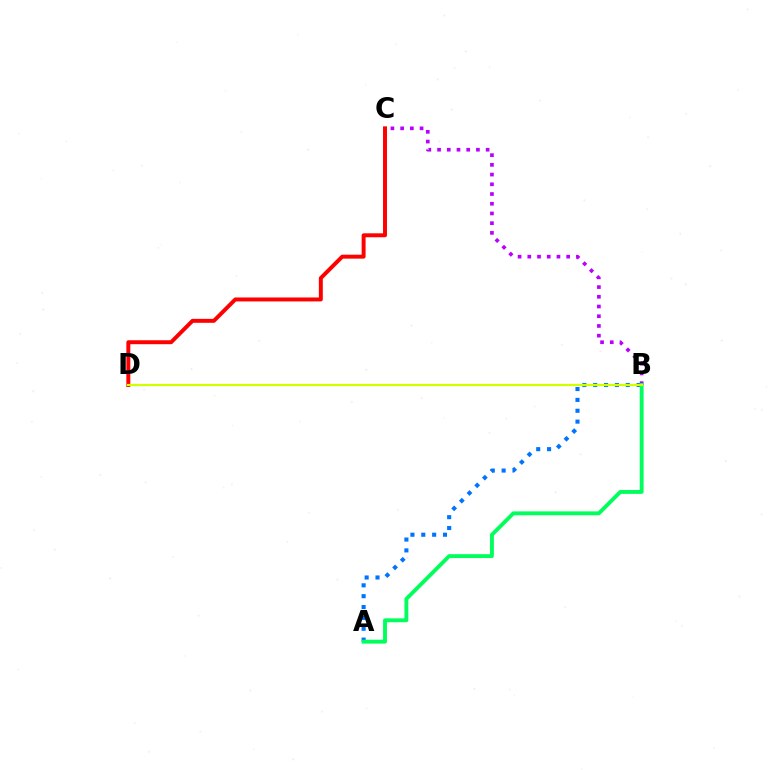{('A', 'B'): [{'color': '#0074ff', 'line_style': 'dotted', 'thickness': 2.95}, {'color': '#00ff5c', 'line_style': 'solid', 'thickness': 2.79}], ('B', 'C'): [{'color': '#b900ff', 'line_style': 'dotted', 'thickness': 2.64}], ('C', 'D'): [{'color': '#ff0000', 'line_style': 'solid', 'thickness': 2.84}], ('B', 'D'): [{'color': '#d1ff00', 'line_style': 'solid', 'thickness': 1.6}]}